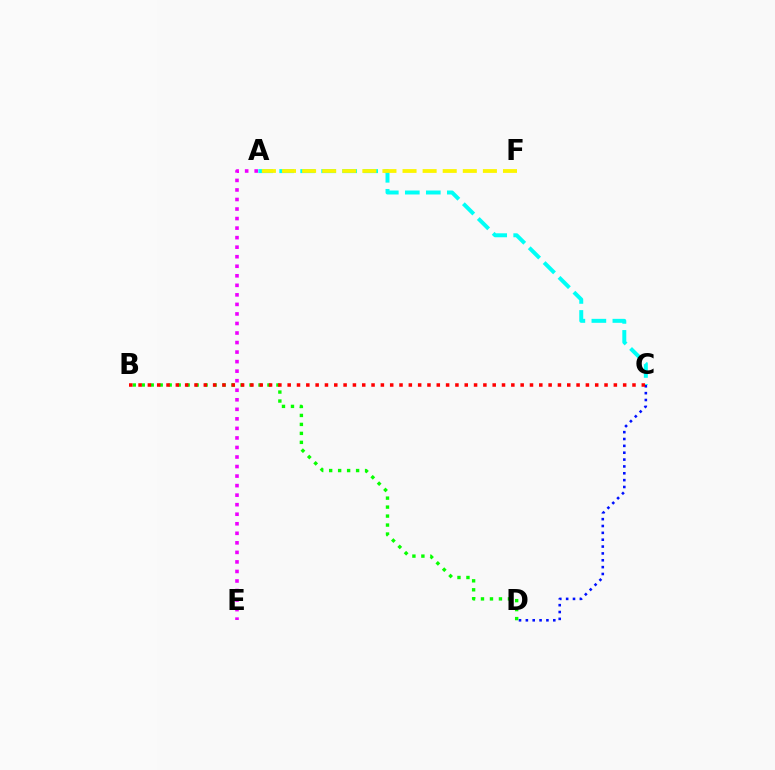{('A', 'C'): [{'color': '#00fff6', 'line_style': 'dashed', 'thickness': 2.85}], ('A', 'E'): [{'color': '#ee00ff', 'line_style': 'dotted', 'thickness': 2.59}], ('C', 'D'): [{'color': '#0010ff', 'line_style': 'dotted', 'thickness': 1.86}], ('B', 'D'): [{'color': '#08ff00', 'line_style': 'dotted', 'thickness': 2.44}], ('A', 'F'): [{'color': '#fcf500', 'line_style': 'dashed', 'thickness': 2.73}], ('B', 'C'): [{'color': '#ff0000', 'line_style': 'dotted', 'thickness': 2.53}]}